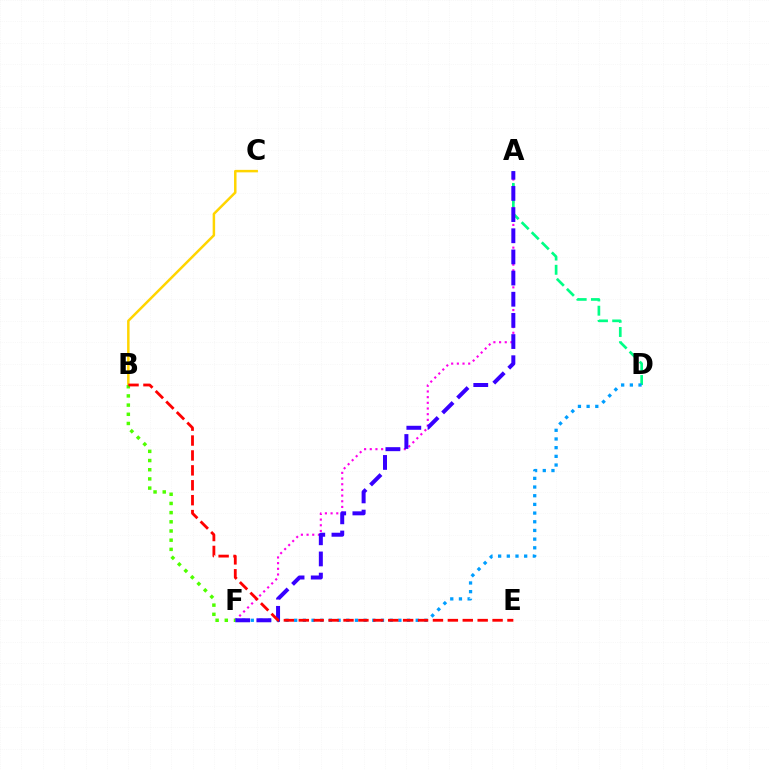{('A', 'F'): [{'color': '#ff00ed', 'line_style': 'dotted', 'thickness': 1.54}, {'color': '#3700ff', 'line_style': 'dashed', 'thickness': 2.87}], ('A', 'D'): [{'color': '#00ff86', 'line_style': 'dashed', 'thickness': 1.93}], ('D', 'F'): [{'color': '#009eff', 'line_style': 'dotted', 'thickness': 2.36}], ('B', 'C'): [{'color': '#ffd500', 'line_style': 'solid', 'thickness': 1.79}], ('B', 'F'): [{'color': '#4fff00', 'line_style': 'dotted', 'thickness': 2.5}], ('B', 'E'): [{'color': '#ff0000', 'line_style': 'dashed', 'thickness': 2.03}]}